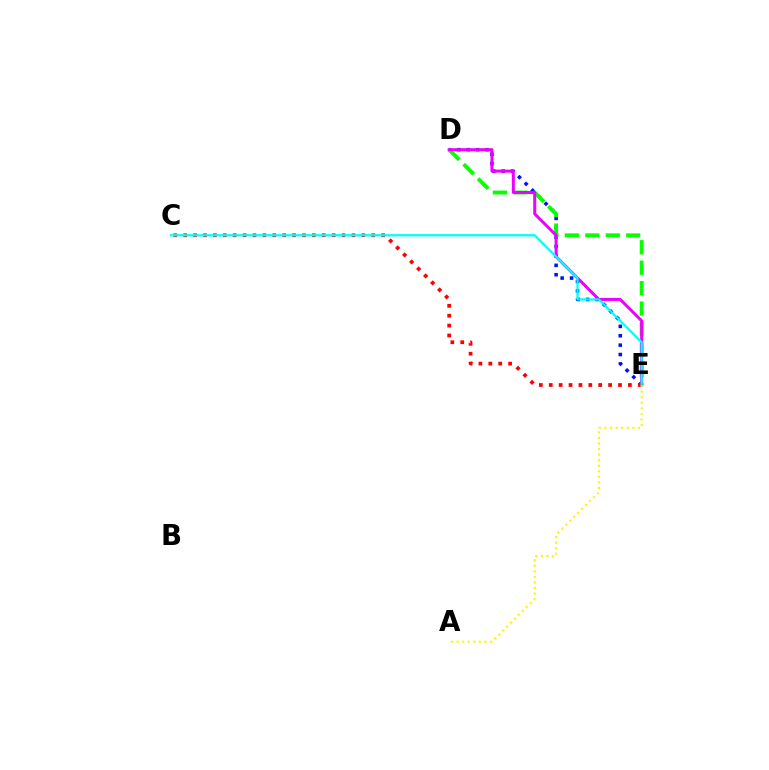{('D', 'E'): [{'color': '#0010ff', 'line_style': 'dotted', 'thickness': 2.55}, {'color': '#08ff00', 'line_style': 'dashed', 'thickness': 2.78}, {'color': '#ee00ff', 'line_style': 'solid', 'thickness': 2.17}], ('C', 'E'): [{'color': '#ff0000', 'line_style': 'dotted', 'thickness': 2.69}, {'color': '#00fff6', 'line_style': 'solid', 'thickness': 1.64}], ('A', 'E'): [{'color': '#fcf500', 'line_style': 'dotted', 'thickness': 1.51}]}